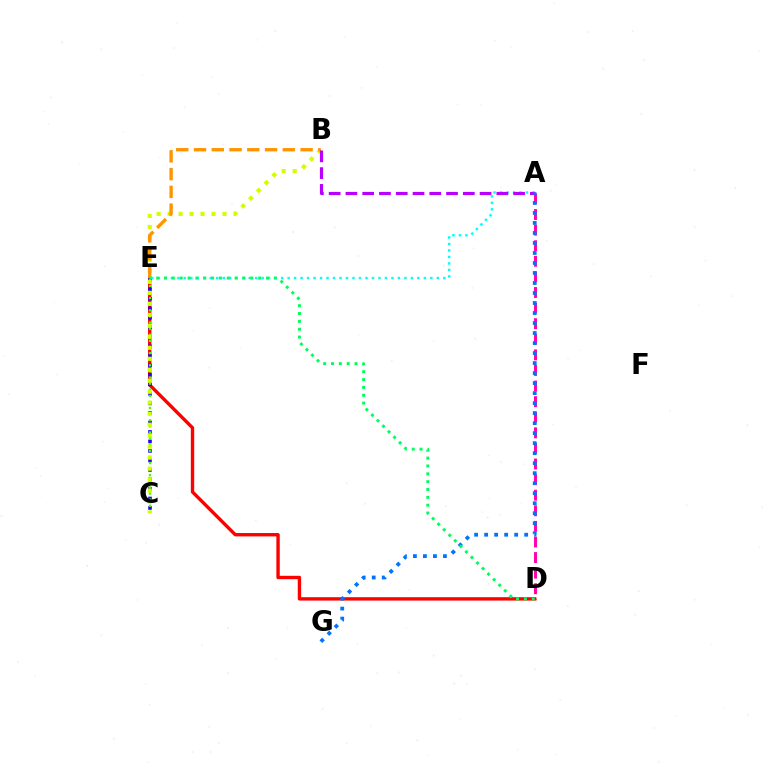{('D', 'E'): [{'color': '#ff0000', 'line_style': 'solid', 'thickness': 2.44}, {'color': '#00ff5c', 'line_style': 'dotted', 'thickness': 2.13}], ('C', 'E'): [{'color': '#2500ff', 'line_style': 'dotted', 'thickness': 2.58}, {'color': '#3dff00', 'line_style': 'dotted', 'thickness': 1.66}], ('B', 'C'): [{'color': '#d1ff00', 'line_style': 'dotted', 'thickness': 2.98}], ('B', 'E'): [{'color': '#ff9400', 'line_style': 'dashed', 'thickness': 2.41}], ('A', 'D'): [{'color': '#ff00ac', 'line_style': 'dashed', 'thickness': 2.12}], ('A', 'E'): [{'color': '#00fff6', 'line_style': 'dotted', 'thickness': 1.76}], ('A', 'B'): [{'color': '#b900ff', 'line_style': 'dashed', 'thickness': 2.28}], ('A', 'G'): [{'color': '#0074ff', 'line_style': 'dotted', 'thickness': 2.72}]}